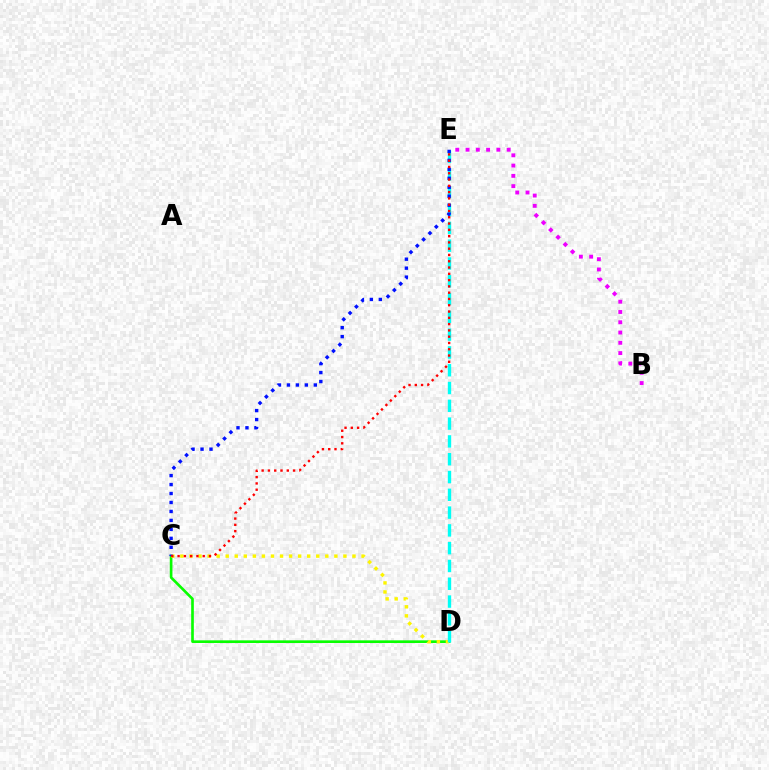{('C', 'D'): [{'color': '#08ff00', 'line_style': 'solid', 'thickness': 1.91}, {'color': '#fcf500', 'line_style': 'dotted', 'thickness': 2.46}], ('D', 'E'): [{'color': '#00fff6', 'line_style': 'dashed', 'thickness': 2.42}], ('C', 'E'): [{'color': '#0010ff', 'line_style': 'dotted', 'thickness': 2.44}, {'color': '#ff0000', 'line_style': 'dotted', 'thickness': 1.71}], ('B', 'E'): [{'color': '#ee00ff', 'line_style': 'dotted', 'thickness': 2.79}]}